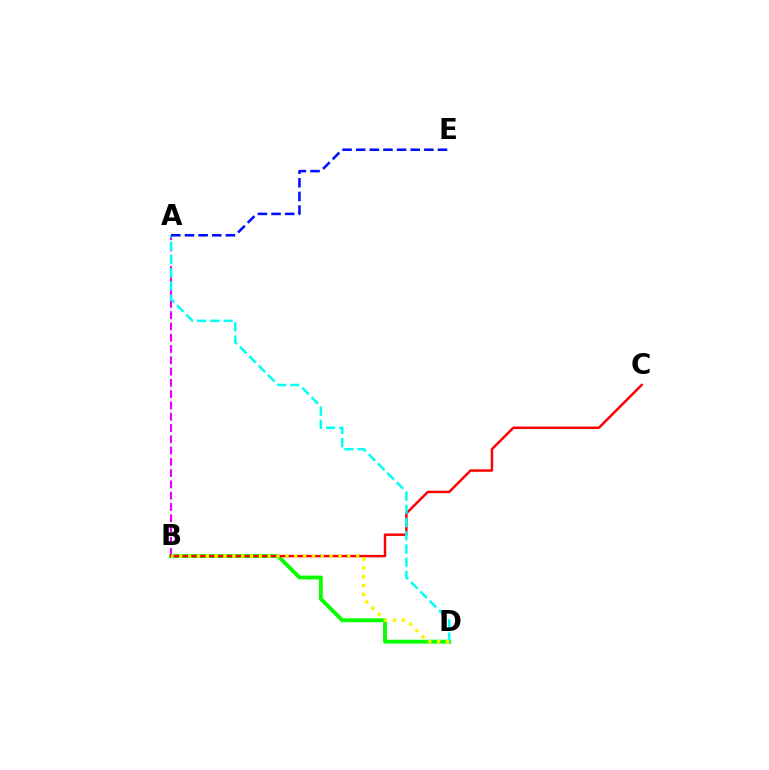{('B', 'D'): [{'color': '#08ff00', 'line_style': 'solid', 'thickness': 2.79}, {'color': '#fcf500', 'line_style': 'dotted', 'thickness': 2.4}], ('A', 'B'): [{'color': '#ee00ff', 'line_style': 'dashed', 'thickness': 1.53}], ('B', 'C'): [{'color': '#ff0000', 'line_style': 'solid', 'thickness': 1.76}], ('A', 'D'): [{'color': '#00fff6', 'line_style': 'dashed', 'thickness': 1.8}], ('A', 'E'): [{'color': '#0010ff', 'line_style': 'dashed', 'thickness': 1.85}]}